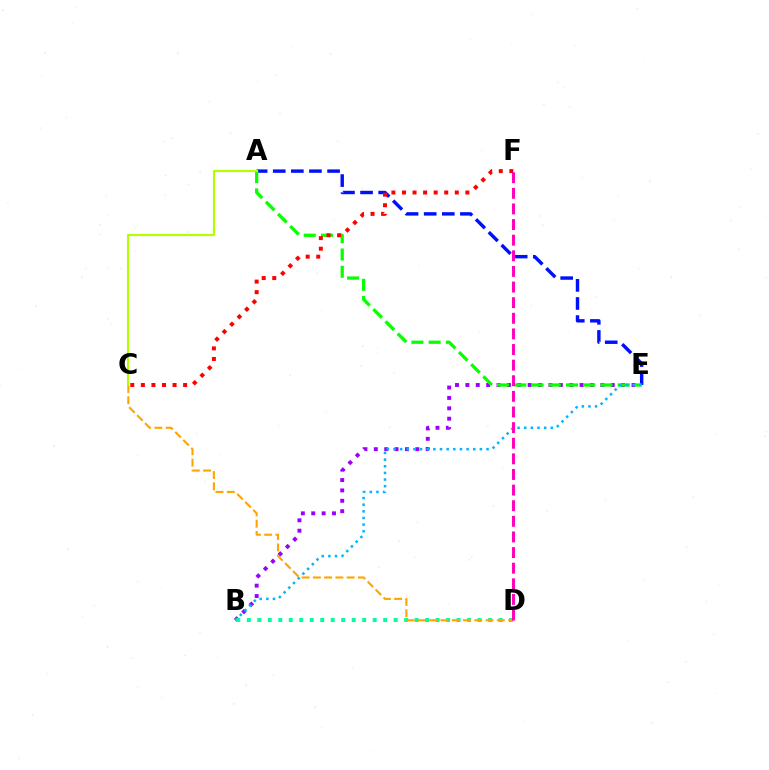{('B', 'E'): [{'color': '#9b00ff', 'line_style': 'dotted', 'thickness': 2.82}, {'color': '#00b5ff', 'line_style': 'dotted', 'thickness': 1.81}], ('A', 'E'): [{'color': '#0010ff', 'line_style': 'dashed', 'thickness': 2.46}, {'color': '#08ff00', 'line_style': 'dashed', 'thickness': 2.34}], ('B', 'D'): [{'color': '#00ff9d', 'line_style': 'dotted', 'thickness': 2.85}], ('C', 'F'): [{'color': '#ff0000', 'line_style': 'dotted', 'thickness': 2.87}], ('C', 'D'): [{'color': '#ffa500', 'line_style': 'dashed', 'thickness': 1.53}], ('A', 'C'): [{'color': '#b3ff00', 'line_style': 'solid', 'thickness': 1.54}], ('D', 'F'): [{'color': '#ff00bd', 'line_style': 'dashed', 'thickness': 2.12}]}